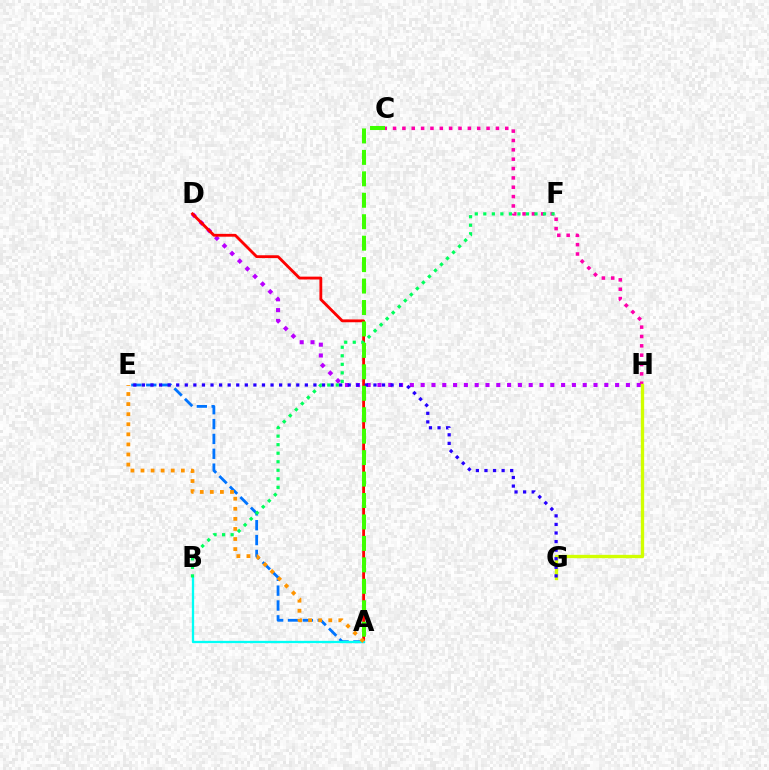{('A', 'E'): [{'color': '#0074ff', 'line_style': 'dashed', 'thickness': 2.02}, {'color': '#ff9400', 'line_style': 'dotted', 'thickness': 2.74}], ('D', 'H'): [{'color': '#b900ff', 'line_style': 'dotted', 'thickness': 2.93}], ('A', 'D'): [{'color': '#ff0000', 'line_style': 'solid', 'thickness': 2.04}], ('C', 'H'): [{'color': '#ff00ac', 'line_style': 'dotted', 'thickness': 2.54}], ('A', 'B'): [{'color': '#00fff6', 'line_style': 'solid', 'thickness': 1.66}], ('G', 'H'): [{'color': '#d1ff00', 'line_style': 'solid', 'thickness': 2.39}], ('E', 'G'): [{'color': '#2500ff', 'line_style': 'dotted', 'thickness': 2.33}], ('B', 'F'): [{'color': '#00ff5c', 'line_style': 'dotted', 'thickness': 2.32}], ('A', 'C'): [{'color': '#3dff00', 'line_style': 'dashed', 'thickness': 2.91}]}